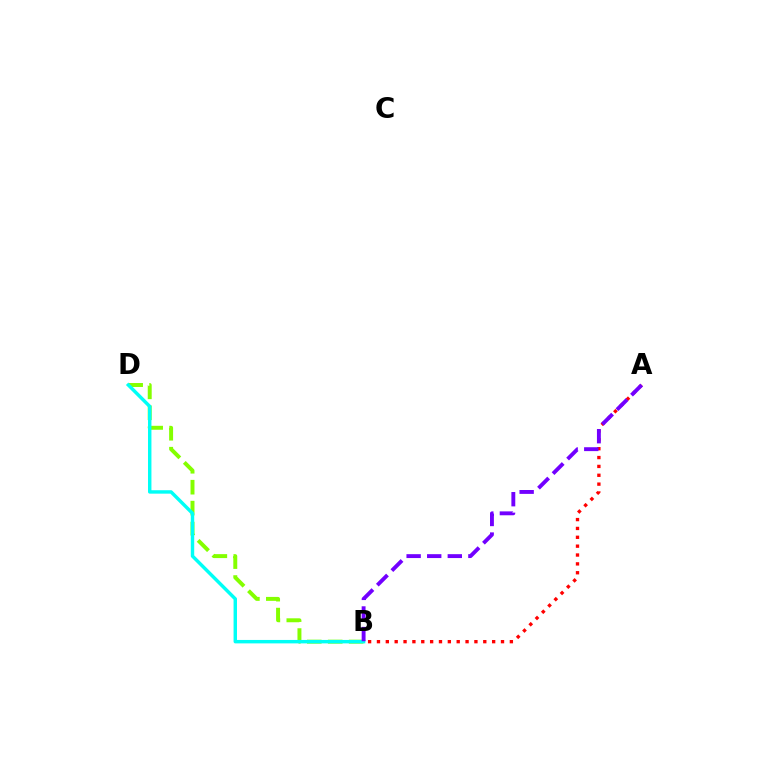{('A', 'B'): [{'color': '#ff0000', 'line_style': 'dotted', 'thickness': 2.41}, {'color': '#7200ff', 'line_style': 'dashed', 'thickness': 2.8}], ('B', 'D'): [{'color': '#84ff00', 'line_style': 'dashed', 'thickness': 2.84}, {'color': '#00fff6', 'line_style': 'solid', 'thickness': 2.47}]}